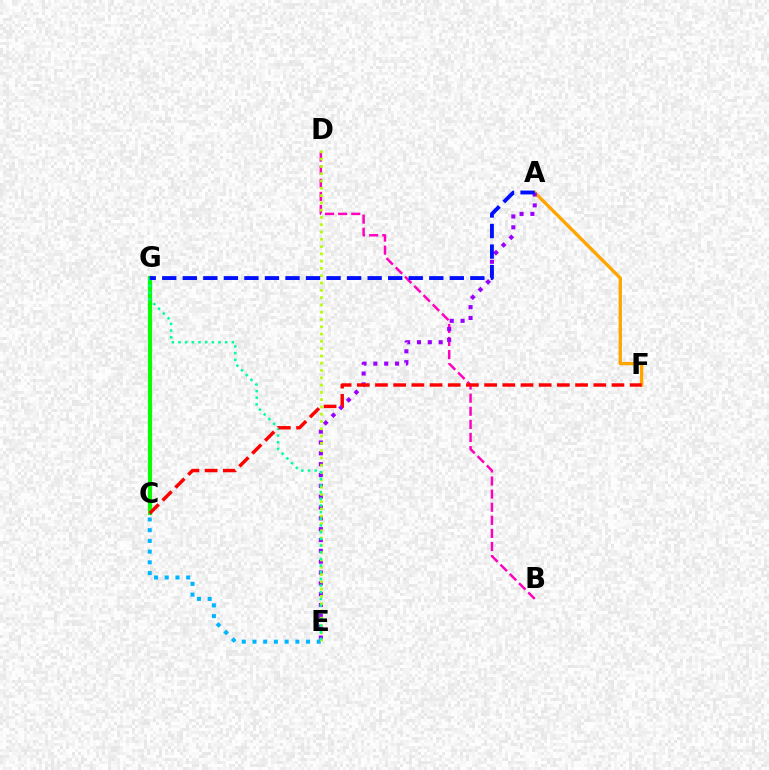{('A', 'F'): [{'color': '#ffa500', 'line_style': 'solid', 'thickness': 2.4}], ('C', 'E'): [{'color': '#00b5ff', 'line_style': 'dotted', 'thickness': 2.91}], ('B', 'D'): [{'color': '#ff00bd', 'line_style': 'dashed', 'thickness': 1.78}], ('C', 'G'): [{'color': '#08ff00', 'line_style': 'solid', 'thickness': 2.98}], ('A', 'E'): [{'color': '#9b00ff', 'line_style': 'dotted', 'thickness': 2.94}], ('D', 'E'): [{'color': '#b3ff00', 'line_style': 'dotted', 'thickness': 1.98}], ('E', 'G'): [{'color': '#00ff9d', 'line_style': 'dotted', 'thickness': 1.81}], ('C', 'F'): [{'color': '#ff0000', 'line_style': 'dashed', 'thickness': 2.47}], ('A', 'G'): [{'color': '#0010ff', 'line_style': 'dashed', 'thickness': 2.79}]}